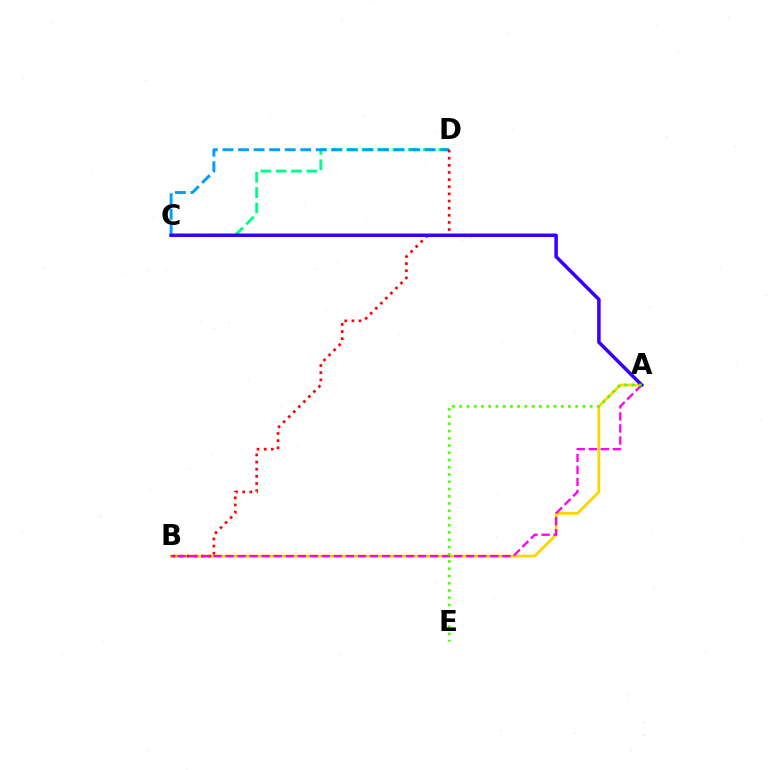{('C', 'D'): [{'color': '#00ff86', 'line_style': 'dashed', 'thickness': 2.08}, {'color': '#009eff', 'line_style': 'dashed', 'thickness': 2.11}], ('A', 'B'): [{'color': '#ffd500', 'line_style': 'solid', 'thickness': 2.02}, {'color': '#ff00ed', 'line_style': 'dashed', 'thickness': 1.63}], ('B', 'D'): [{'color': '#ff0000', 'line_style': 'dotted', 'thickness': 1.94}], ('A', 'C'): [{'color': '#3700ff', 'line_style': 'solid', 'thickness': 2.53}], ('A', 'E'): [{'color': '#4fff00', 'line_style': 'dotted', 'thickness': 1.97}]}